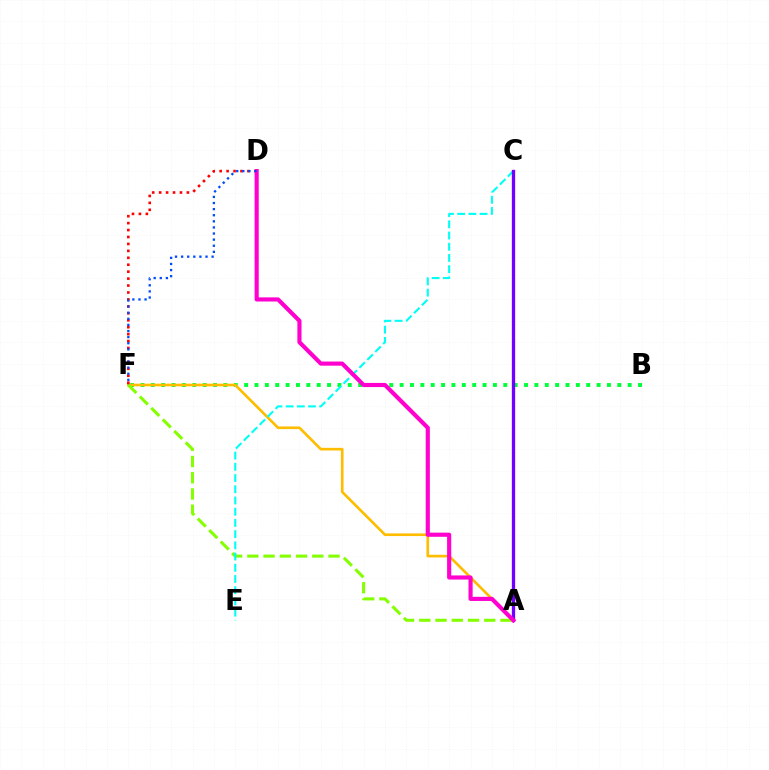{('B', 'F'): [{'color': '#00ff39', 'line_style': 'dotted', 'thickness': 2.82}], ('A', 'F'): [{'color': '#ffbd00', 'line_style': 'solid', 'thickness': 1.91}, {'color': '#84ff00', 'line_style': 'dashed', 'thickness': 2.21}], ('C', 'E'): [{'color': '#00fff6', 'line_style': 'dashed', 'thickness': 1.52}], ('D', 'F'): [{'color': '#ff0000', 'line_style': 'dotted', 'thickness': 1.88}, {'color': '#004bff', 'line_style': 'dotted', 'thickness': 1.66}], ('A', 'C'): [{'color': '#7200ff', 'line_style': 'solid', 'thickness': 2.39}], ('A', 'D'): [{'color': '#ff00cf', 'line_style': 'solid', 'thickness': 2.98}]}